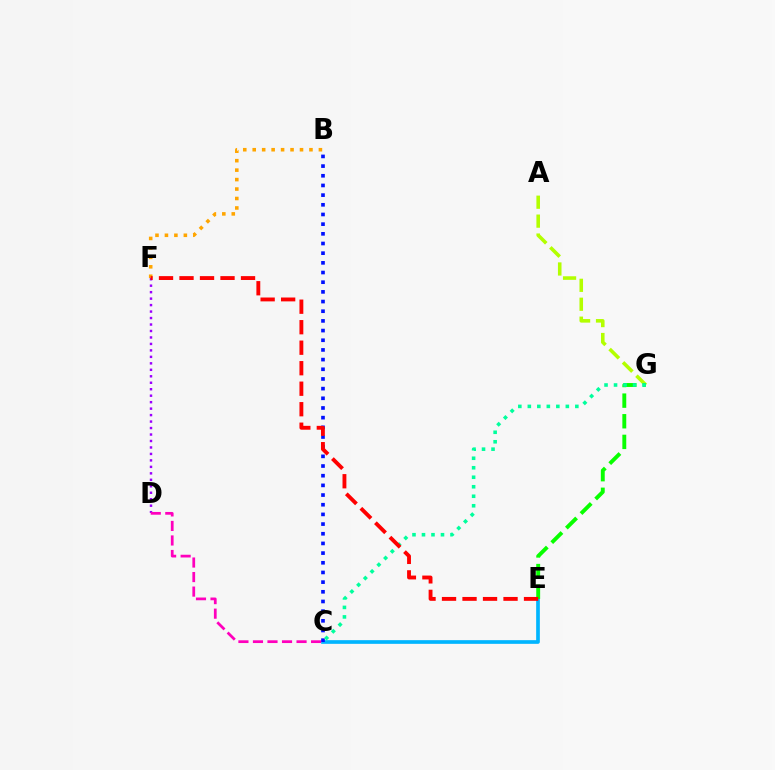{('A', 'G'): [{'color': '#b3ff00', 'line_style': 'dashed', 'thickness': 2.57}], ('C', 'E'): [{'color': '#00b5ff', 'line_style': 'solid', 'thickness': 2.65}], ('B', 'C'): [{'color': '#0010ff', 'line_style': 'dotted', 'thickness': 2.63}], ('D', 'F'): [{'color': '#9b00ff', 'line_style': 'dotted', 'thickness': 1.76}], ('B', 'F'): [{'color': '#ffa500', 'line_style': 'dotted', 'thickness': 2.57}], ('E', 'G'): [{'color': '#08ff00', 'line_style': 'dashed', 'thickness': 2.8}], ('C', 'G'): [{'color': '#00ff9d', 'line_style': 'dotted', 'thickness': 2.58}], ('E', 'F'): [{'color': '#ff0000', 'line_style': 'dashed', 'thickness': 2.79}], ('C', 'D'): [{'color': '#ff00bd', 'line_style': 'dashed', 'thickness': 1.97}]}